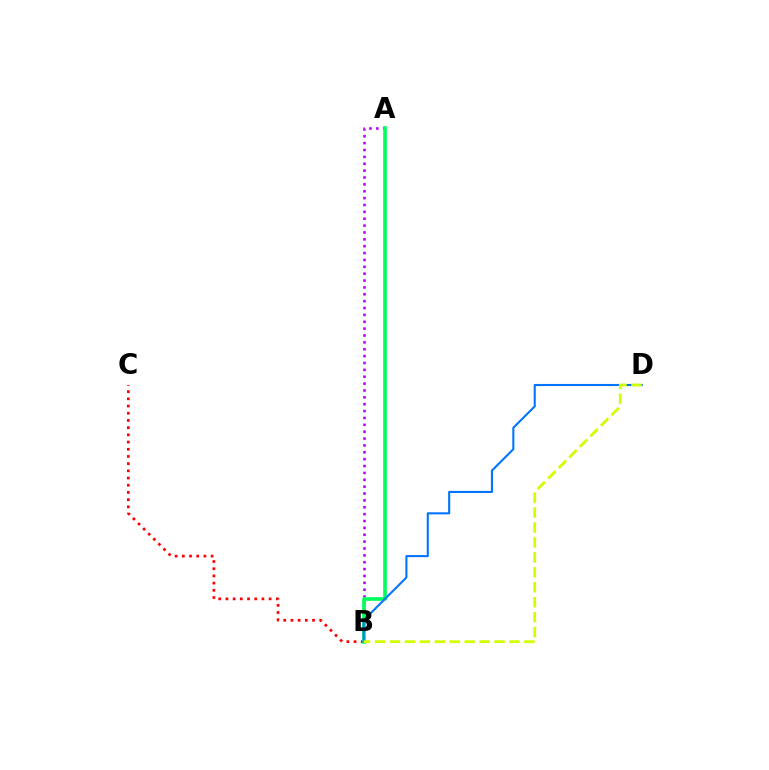{('A', 'B'): [{'color': '#b900ff', 'line_style': 'dotted', 'thickness': 1.87}, {'color': '#00ff5c', 'line_style': 'solid', 'thickness': 2.63}], ('B', 'C'): [{'color': '#ff0000', 'line_style': 'dotted', 'thickness': 1.96}], ('B', 'D'): [{'color': '#0074ff', 'line_style': 'solid', 'thickness': 1.51}, {'color': '#d1ff00', 'line_style': 'dashed', 'thickness': 2.03}]}